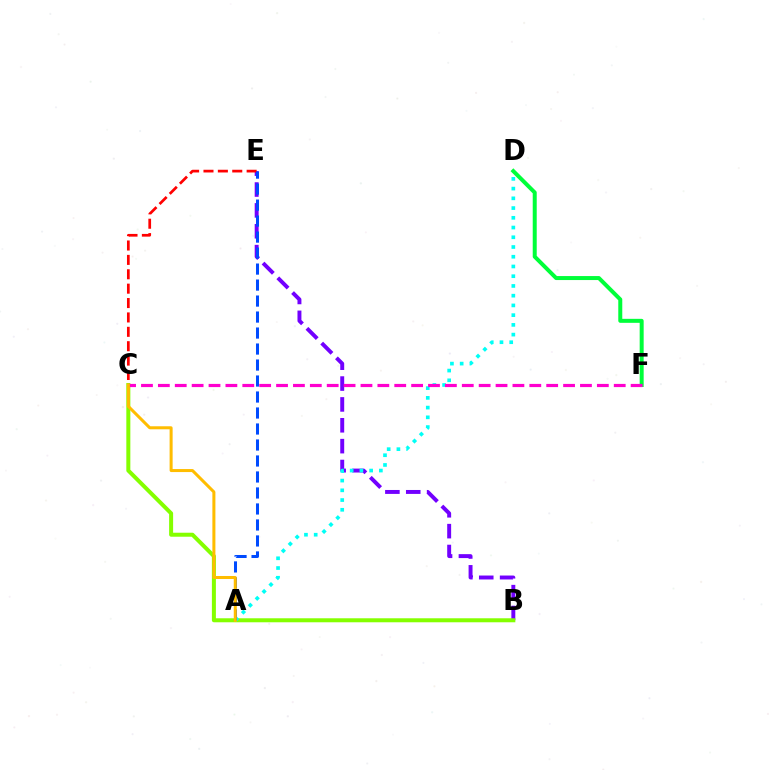{('B', 'E'): [{'color': '#7200ff', 'line_style': 'dashed', 'thickness': 2.83}], ('C', 'E'): [{'color': '#ff0000', 'line_style': 'dashed', 'thickness': 1.95}], ('D', 'F'): [{'color': '#00ff39', 'line_style': 'solid', 'thickness': 2.87}], ('B', 'C'): [{'color': '#84ff00', 'line_style': 'solid', 'thickness': 2.88}], ('A', 'D'): [{'color': '#00fff6', 'line_style': 'dotted', 'thickness': 2.64}], ('A', 'E'): [{'color': '#004bff', 'line_style': 'dashed', 'thickness': 2.17}], ('C', 'F'): [{'color': '#ff00cf', 'line_style': 'dashed', 'thickness': 2.29}], ('A', 'C'): [{'color': '#ffbd00', 'line_style': 'solid', 'thickness': 2.17}]}